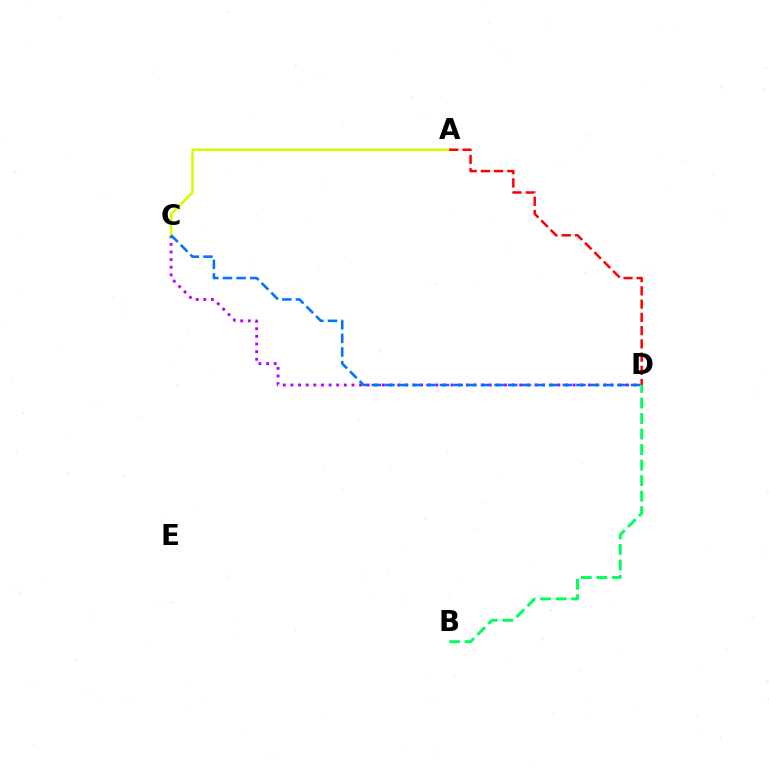{('C', 'D'): [{'color': '#b900ff', 'line_style': 'dotted', 'thickness': 2.07}, {'color': '#0074ff', 'line_style': 'dashed', 'thickness': 1.85}], ('A', 'C'): [{'color': '#d1ff00', 'line_style': 'solid', 'thickness': 1.83}], ('B', 'D'): [{'color': '#00ff5c', 'line_style': 'dashed', 'thickness': 2.11}], ('A', 'D'): [{'color': '#ff0000', 'line_style': 'dashed', 'thickness': 1.8}]}